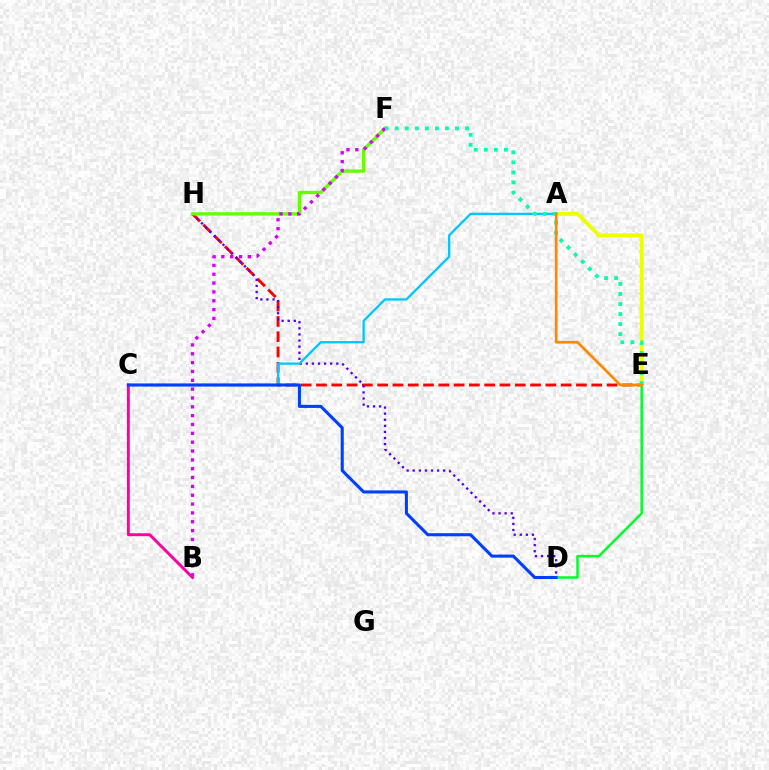{('E', 'H'): [{'color': '#ff0000', 'line_style': 'dashed', 'thickness': 2.08}], ('D', 'H'): [{'color': '#4f00ff', 'line_style': 'dotted', 'thickness': 1.65}], ('A', 'E'): [{'color': '#eeff00', 'line_style': 'solid', 'thickness': 2.76}, {'color': '#ff8800', 'line_style': 'solid', 'thickness': 1.92}], ('B', 'C'): [{'color': '#ff00a0', 'line_style': 'solid', 'thickness': 2.1}], ('A', 'C'): [{'color': '#00c7ff', 'line_style': 'solid', 'thickness': 1.67}], ('D', 'E'): [{'color': '#00ff27', 'line_style': 'solid', 'thickness': 1.8}], ('F', 'H'): [{'color': '#66ff00', 'line_style': 'solid', 'thickness': 2.42}], ('B', 'F'): [{'color': '#d600ff', 'line_style': 'dotted', 'thickness': 2.4}], ('E', 'F'): [{'color': '#00ffaf', 'line_style': 'dotted', 'thickness': 2.73}], ('C', 'D'): [{'color': '#003fff', 'line_style': 'solid', 'thickness': 2.21}]}